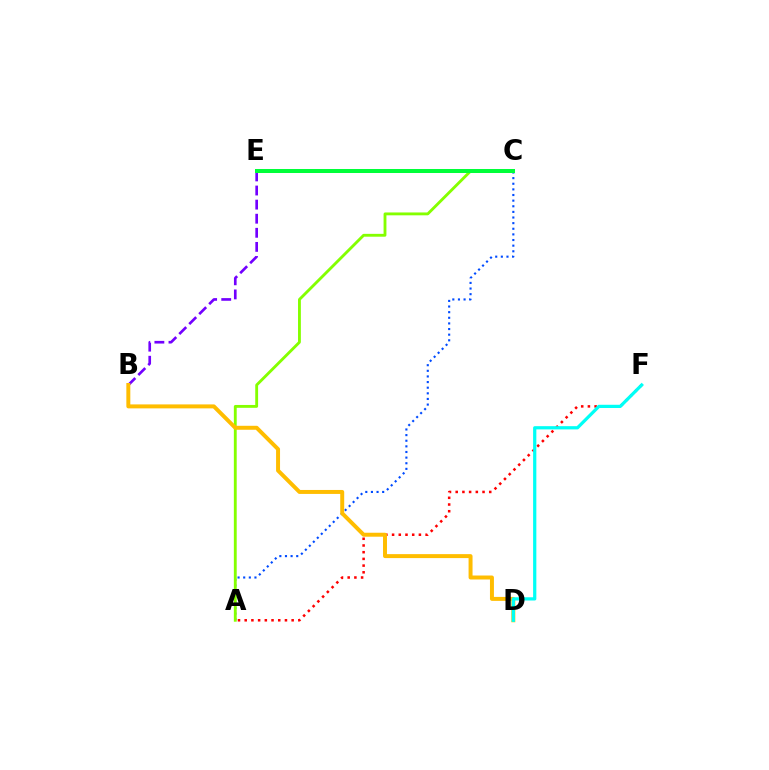{('A', 'F'): [{'color': '#ff0000', 'line_style': 'dotted', 'thickness': 1.82}], ('C', 'E'): [{'color': '#ff00cf', 'line_style': 'dashed', 'thickness': 1.83}, {'color': '#00ff39', 'line_style': 'solid', 'thickness': 2.89}], ('B', 'E'): [{'color': '#7200ff', 'line_style': 'dashed', 'thickness': 1.91}], ('A', 'C'): [{'color': '#004bff', 'line_style': 'dotted', 'thickness': 1.53}, {'color': '#84ff00', 'line_style': 'solid', 'thickness': 2.05}], ('B', 'D'): [{'color': '#ffbd00', 'line_style': 'solid', 'thickness': 2.85}], ('D', 'F'): [{'color': '#00fff6', 'line_style': 'solid', 'thickness': 2.33}]}